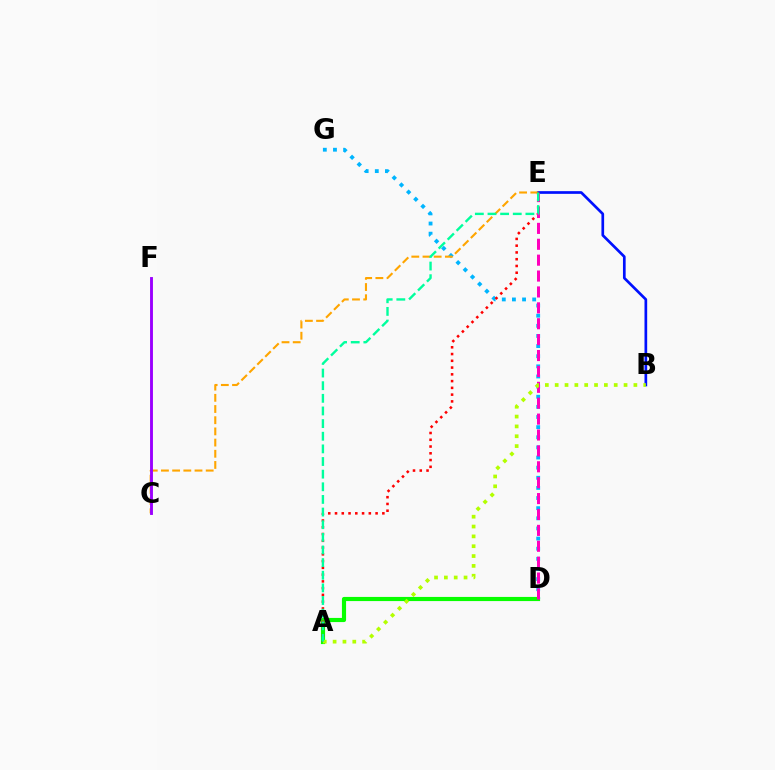{('B', 'E'): [{'color': '#0010ff', 'line_style': 'solid', 'thickness': 1.94}], ('D', 'G'): [{'color': '#00b5ff', 'line_style': 'dotted', 'thickness': 2.75}], ('A', 'D'): [{'color': '#08ff00', 'line_style': 'solid', 'thickness': 2.99}], ('C', 'E'): [{'color': '#ffa500', 'line_style': 'dashed', 'thickness': 1.52}], ('A', 'E'): [{'color': '#ff0000', 'line_style': 'dotted', 'thickness': 1.84}, {'color': '#00ff9d', 'line_style': 'dashed', 'thickness': 1.72}], ('C', 'F'): [{'color': '#9b00ff', 'line_style': 'solid', 'thickness': 2.08}], ('D', 'E'): [{'color': '#ff00bd', 'line_style': 'dashed', 'thickness': 2.16}], ('A', 'B'): [{'color': '#b3ff00', 'line_style': 'dotted', 'thickness': 2.67}]}